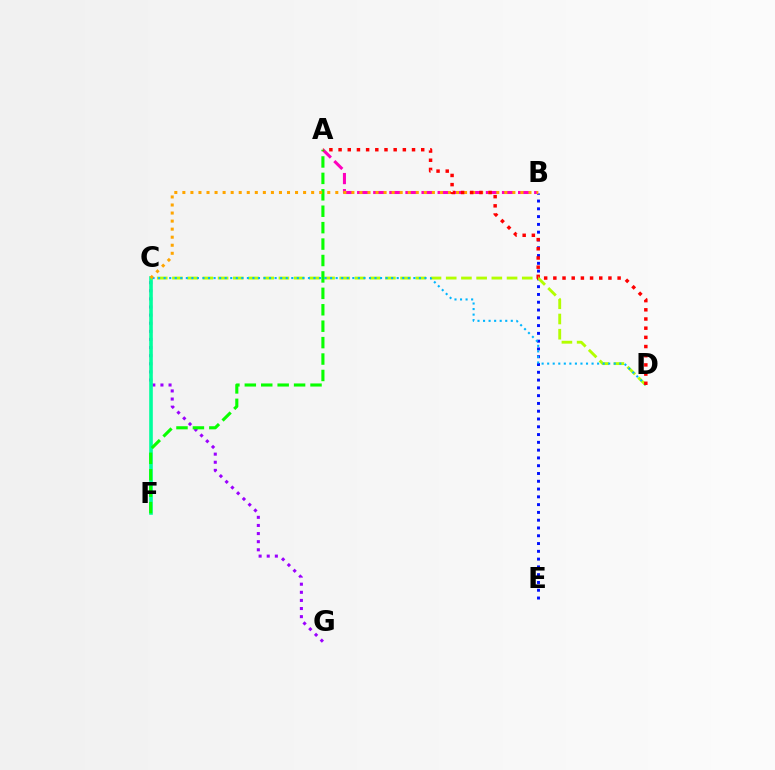{('B', 'E'): [{'color': '#0010ff', 'line_style': 'dotted', 'thickness': 2.11}], ('C', 'G'): [{'color': '#9b00ff', 'line_style': 'dotted', 'thickness': 2.2}], ('A', 'B'): [{'color': '#ff00bd', 'line_style': 'dashed', 'thickness': 2.19}], ('C', 'F'): [{'color': '#00ff9d', 'line_style': 'solid', 'thickness': 2.6}], ('C', 'D'): [{'color': '#b3ff00', 'line_style': 'dashed', 'thickness': 2.07}, {'color': '#00b5ff', 'line_style': 'dotted', 'thickness': 1.51}], ('A', 'F'): [{'color': '#08ff00', 'line_style': 'dashed', 'thickness': 2.23}], ('B', 'C'): [{'color': '#ffa500', 'line_style': 'dotted', 'thickness': 2.19}], ('A', 'D'): [{'color': '#ff0000', 'line_style': 'dotted', 'thickness': 2.49}]}